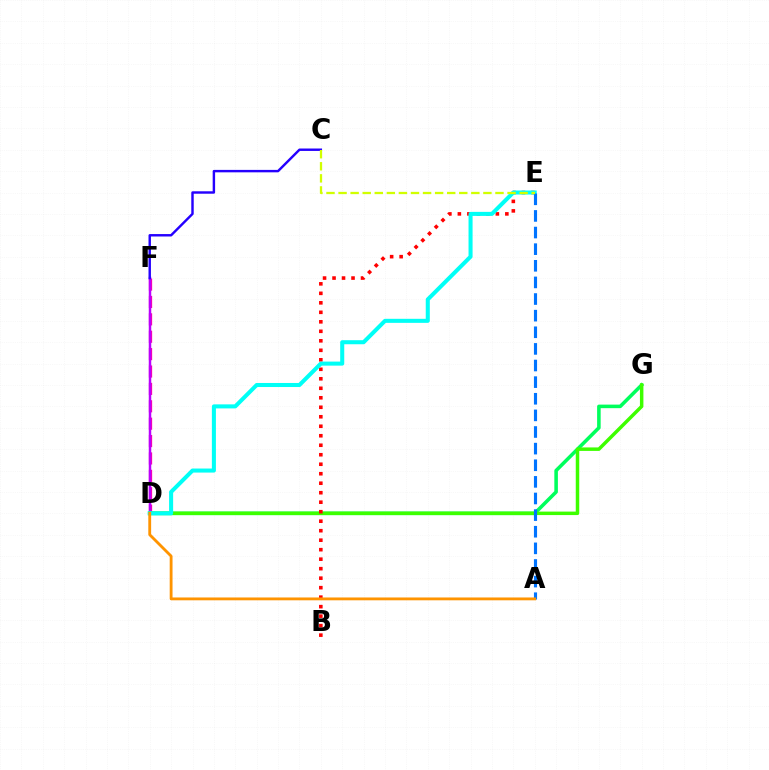{('D', 'F'): [{'color': '#ff00ac', 'line_style': 'dashed', 'thickness': 2.36}, {'color': '#b900ff', 'line_style': 'solid', 'thickness': 1.79}], ('D', 'G'): [{'color': '#00ff5c', 'line_style': 'solid', 'thickness': 2.56}, {'color': '#3dff00', 'line_style': 'solid', 'thickness': 2.51}], ('B', 'E'): [{'color': '#ff0000', 'line_style': 'dotted', 'thickness': 2.58}], ('D', 'E'): [{'color': '#00fff6', 'line_style': 'solid', 'thickness': 2.91}], ('A', 'E'): [{'color': '#0074ff', 'line_style': 'dashed', 'thickness': 2.26}], ('A', 'D'): [{'color': '#ff9400', 'line_style': 'solid', 'thickness': 2.04}], ('C', 'F'): [{'color': '#2500ff', 'line_style': 'solid', 'thickness': 1.75}], ('C', 'E'): [{'color': '#d1ff00', 'line_style': 'dashed', 'thickness': 1.64}]}